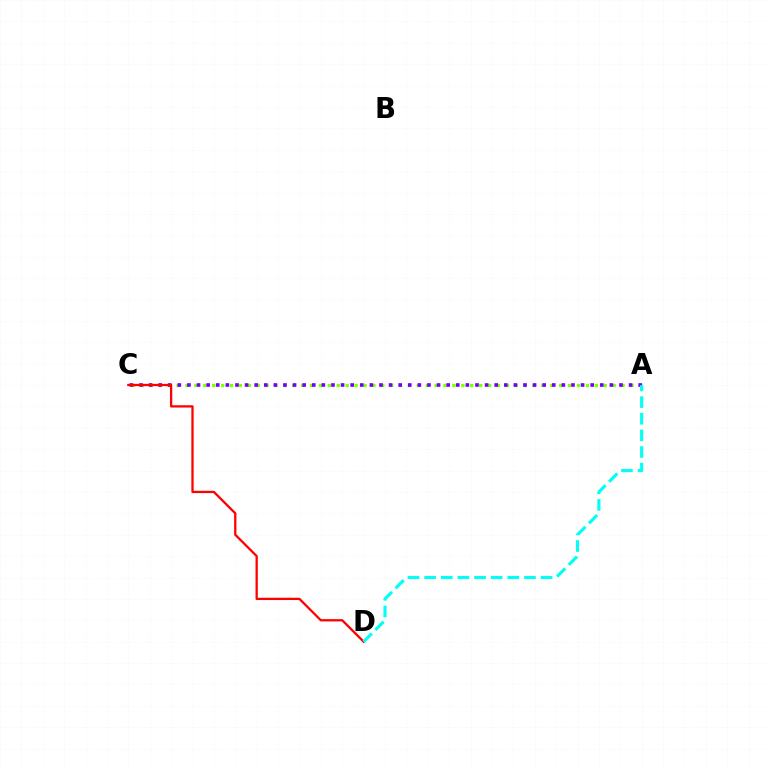{('A', 'C'): [{'color': '#84ff00', 'line_style': 'dotted', 'thickness': 2.42}, {'color': '#7200ff', 'line_style': 'dotted', 'thickness': 2.61}], ('C', 'D'): [{'color': '#ff0000', 'line_style': 'solid', 'thickness': 1.64}], ('A', 'D'): [{'color': '#00fff6', 'line_style': 'dashed', 'thickness': 2.26}]}